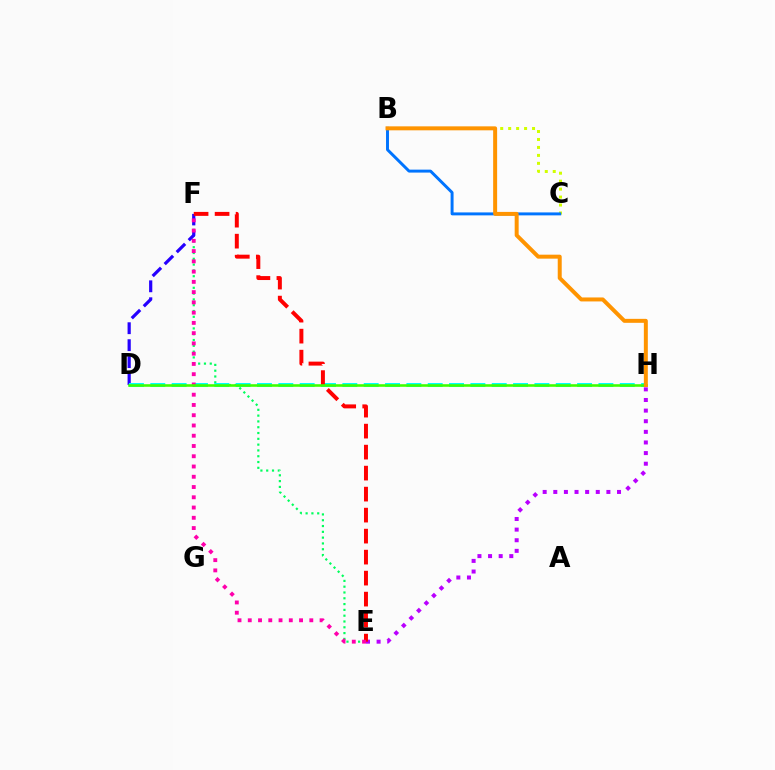{('B', 'C'): [{'color': '#d1ff00', 'line_style': 'dotted', 'thickness': 2.16}, {'color': '#0074ff', 'line_style': 'solid', 'thickness': 2.12}], ('E', 'F'): [{'color': '#00ff5c', 'line_style': 'dotted', 'thickness': 1.58}, {'color': '#ff0000', 'line_style': 'dashed', 'thickness': 2.85}, {'color': '#ff00ac', 'line_style': 'dotted', 'thickness': 2.79}], ('E', 'H'): [{'color': '#b900ff', 'line_style': 'dotted', 'thickness': 2.89}], ('D', 'F'): [{'color': '#2500ff', 'line_style': 'dashed', 'thickness': 2.3}], ('D', 'H'): [{'color': '#00fff6', 'line_style': 'dashed', 'thickness': 2.9}, {'color': '#3dff00', 'line_style': 'solid', 'thickness': 1.86}], ('B', 'H'): [{'color': '#ff9400', 'line_style': 'solid', 'thickness': 2.86}]}